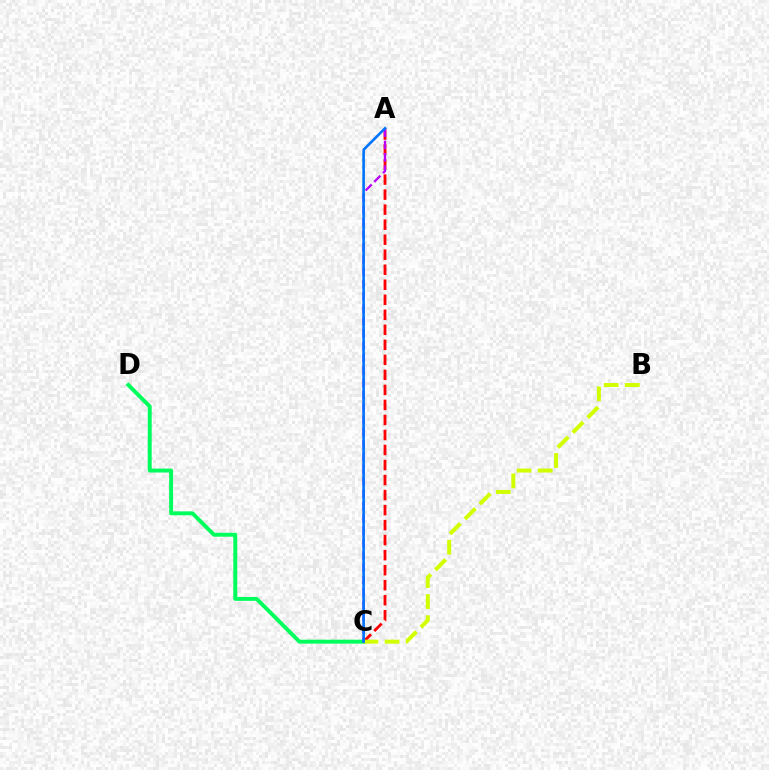{('C', 'D'): [{'color': '#00ff5c', 'line_style': 'solid', 'thickness': 2.83}], ('A', 'C'): [{'color': '#ff0000', 'line_style': 'dashed', 'thickness': 2.04}, {'color': '#b900ff', 'line_style': 'dashed', 'thickness': 1.68}, {'color': '#0074ff', 'line_style': 'solid', 'thickness': 1.87}], ('B', 'C'): [{'color': '#d1ff00', 'line_style': 'dashed', 'thickness': 2.86}]}